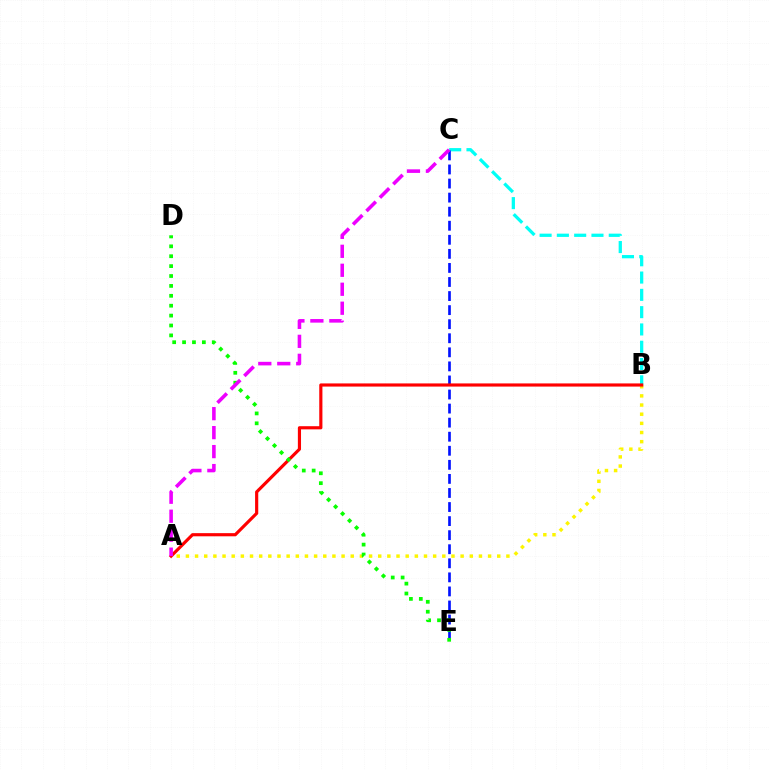{('B', 'C'): [{'color': '#00fff6', 'line_style': 'dashed', 'thickness': 2.35}], ('C', 'E'): [{'color': '#0010ff', 'line_style': 'dashed', 'thickness': 1.91}], ('A', 'B'): [{'color': '#fcf500', 'line_style': 'dotted', 'thickness': 2.49}, {'color': '#ff0000', 'line_style': 'solid', 'thickness': 2.27}], ('D', 'E'): [{'color': '#08ff00', 'line_style': 'dotted', 'thickness': 2.69}], ('A', 'C'): [{'color': '#ee00ff', 'line_style': 'dashed', 'thickness': 2.58}]}